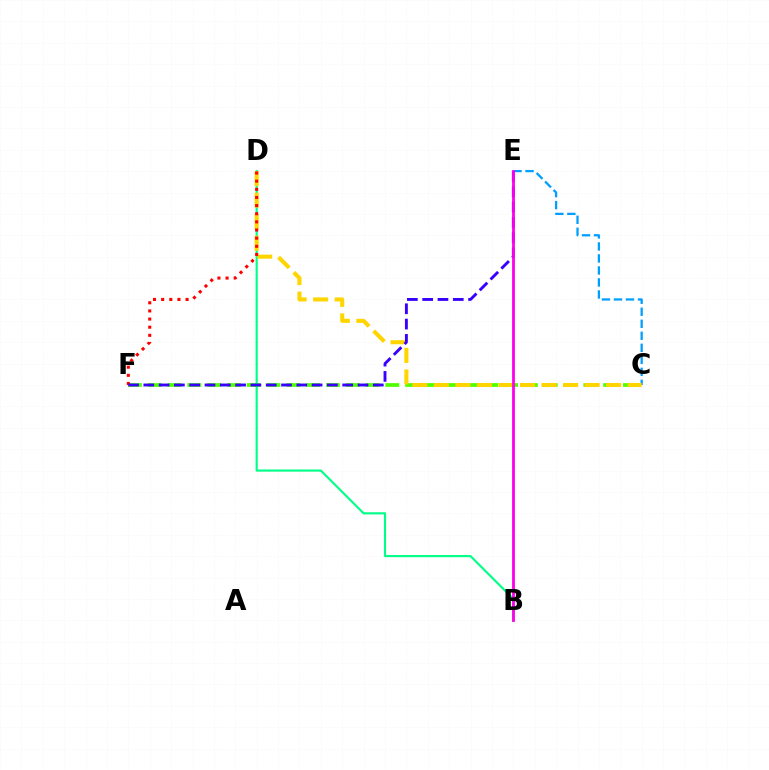{('C', 'F'): [{'color': '#4fff00', 'line_style': 'dashed', 'thickness': 2.69}], ('C', 'E'): [{'color': '#009eff', 'line_style': 'dashed', 'thickness': 1.63}], ('B', 'D'): [{'color': '#00ff86', 'line_style': 'solid', 'thickness': 1.54}], ('C', 'D'): [{'color': '#ffd500', 'line_style': 'dashed', 'thickness': 2.93}], ('D', 'F'): [{'color': '#ff0000', 'line_style': 'dotted', 'thickness': 2.21}], ('E', 'F'): [{'color': '#3700ff', 'line_style': 'dashed', 'thickness': 2.08}], ('B', 'E'): [{'color': '#ff00ed', 'line_style': 'solid', 'thickness': 2.02}]}